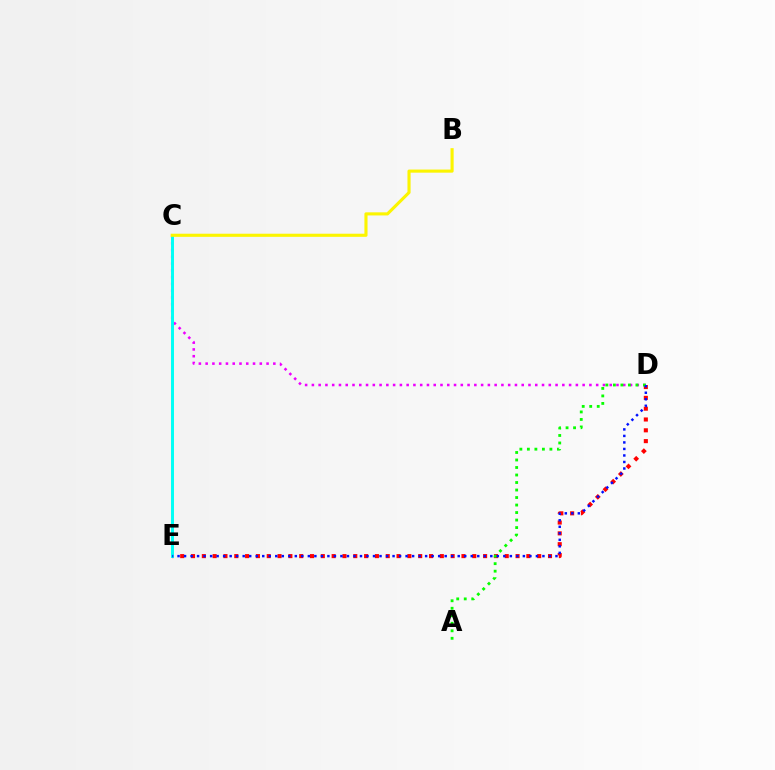{('D', 'E'): [{'color': '#ff0000', 'line_style': 'dotted', 'thickness': 2.94}, {'color': '#0010ff', 'line_style': 'dotted', 'thickness': 1.77}], ('C', 'D'): [{'color': '#ee00ff', 'line_style': 'dotted', 'thickness': 1.84}], ('A', 'D'): [{'color': '#08ff00', 'line_style': 'dotted', 'thickness': 2.04}], ('C', 'E'): [{'color': '#00fff6', 'line_style': 'solid', 'thickness': 2.13}], ('B', 'C'): [{'color': '#fcf500', 'line_style': 'solid', 'thickness': 2.24}]}